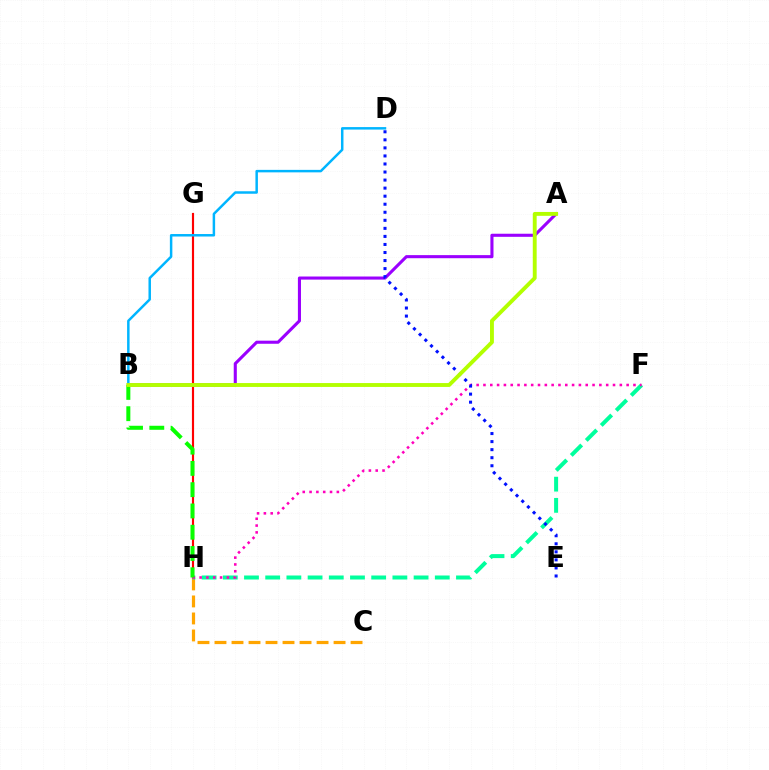{('G', 'H'): [{'color': '#ff0000', 'line_style': 'solid', 'thickness': 1.55}], ('C', 'H'): [{'color': '#ffa500', 'line_style': 'dashed', 'thickness': 2.31}], ('F', 'H'): [{'color': '#00ff9d', 'line_style': 'dashed', 'thickness': 2.88}, {'color': '#ff00bd', 'line_style': 'dotted', 'thickness': 1.85}], ('B', 'D'): [{'color': '#00b5ff', 'line_style': 'solid', 'thickness': 1.79}], ('A', 'B'): [{'color': '#9b00ff', 'line_style': 'solid', 'thickness': 2.22}, {'color': '#b3ff00', 'line_style': 'solid', 'thickness': 2.79}], ('B', 'H'): [{'color': '#08ff00', 'line_style': 'dashed', 'thickness': 2.89}], ('D', 'E'): [{'color': '#0010ff', 'line_style': 'dotted', 'thickness': 2.19}]}